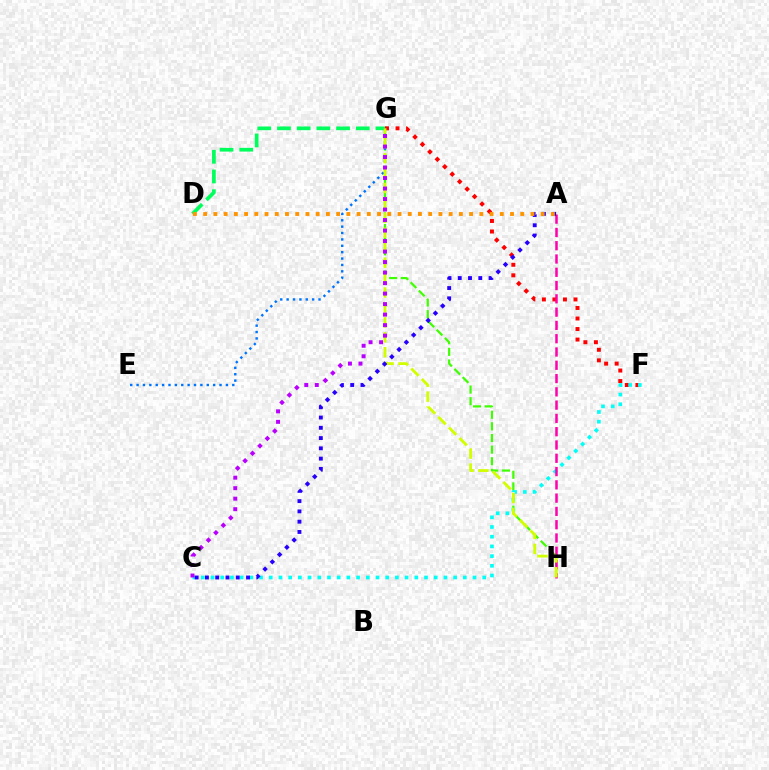{('F', 'G'): [{'color': '#ff0000', 'line_style': 'dotted', 'thickness': 2.86}], ('G', 'H'): [{'color': '#3dff00', 'line_style': 'dashed', 'thickness': 1.58}, {'color': '#d1ff00', 'line_style': 'dashed', 'thickness': 2.03}], ('C', 'F'): [{'color': '#00fff6', 'line_style': 'dotted', 'thickness': 2.64}], ('D', 'G'): [{'color': '#00ff5c', 'line_style': 'dashed', 'thickness': 2.68}], ('A', 'H'): [{'color': '#ff00ac', 'line_style': 'dashed', 'thickness': 1.8}], ('E', 'G'): [{'color': '#0074ff', 'line_style': 'dotted', 'thickness': 1.73}], ('A', 'C'): [{'color': '#2500ff', 'line_style': 'dotted', 'thickness': 2.79}], ('A', 'D'): [{'color': '#ff9400', 'line_style': 'dotted', 'thickness': 2.78}], ('C', 'G'): [{'color': '#b900ff', 'line_style': 'dotted', 'thickness': 2.85}]}